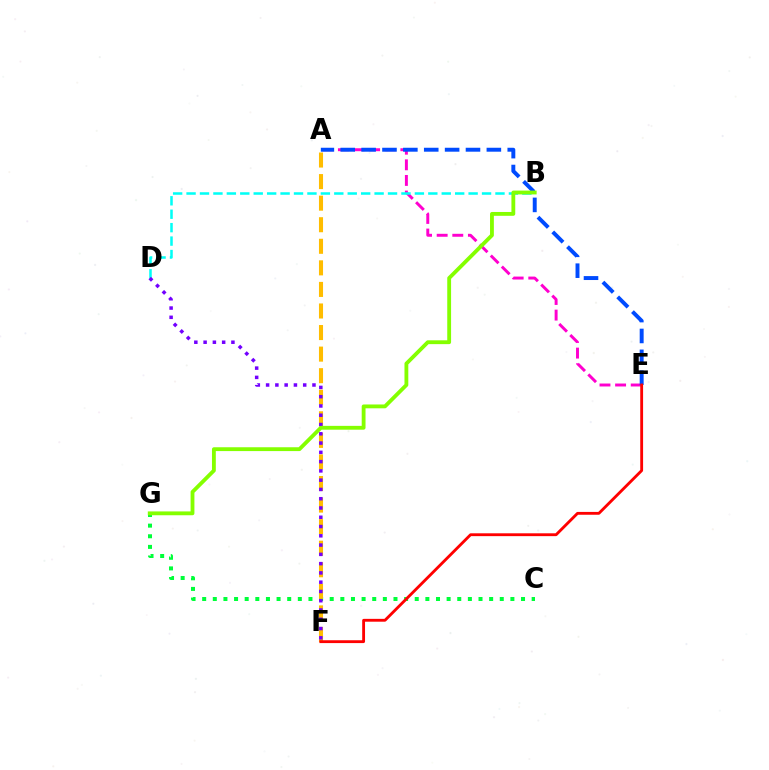{('C', 'G'): [{'color': '#00ff39', 'line_style': 'dotted', 'thickness': 2.89}], ('A', 'E'): [{'color': '#ff00cf', 'line_style': 'dashed', 'thickness': 2.12}, {'color': '#004bff', 'line_style': 'dashed', 'thickness': 2.84}], ('B', 'D'): [{'color': '#00fff6', 'line_style': 'dashed', 'thickness': 1.82}], ('A', 'F'): [{'color': '#ffbd00', 'line_style': 'dashed', 'thickness': 2.93}], ('D', 'F'): [{'color': '#7200ff', 'line_style': 'dotted', 'thickness': 2.52}], ('E', 'F'): [{'color': '#ff0000', 'line_style': 'solid', 'thickness': 2.05}], ('B', 'G'): [{'color': '#84ff00', 'line_style': 'solid', 'thickness': 2.76}]}